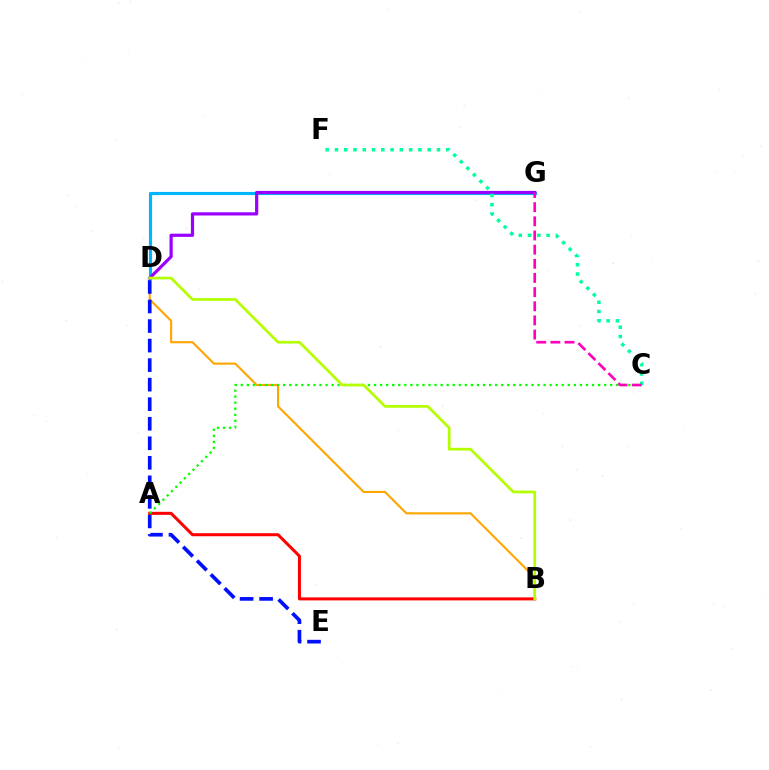{('B', 'D'): [{'color': '#ffa500', 'line_style': 'solid', 'thickness': 1.52}, {'color': '#b3ff00', 'line_style': 'solid', 'thickness': 1.96}], ('D', 'E'): [{'color': '#0010ff', 'line_style': 'dashed', 'thickness': 2.65}], ('A', 'B'): [{'color': '#ff0000', 'line_style': 'solid', 'thickness': 2.18}], ('D', 'G'): [{'color': '#00b5ff', 'line_style': 'solid', 'thickness': 2.27}, {'color': '#9b00ff', 'line_style': 'solid', 'thickness': 2.31}], ('A', 'C'): [{'color': '#08ff00', 'line_style': 'dotted', 'thickness': 1.65}], ('C', 'F'): [{'color': '#00ff9d', 'line_style': 'dotted', 'thickness': 2.52}], ('C', 'G'): [{'color': '#ff00bd', 'line_style': 'dashed', 'thickness': 1.92}]}